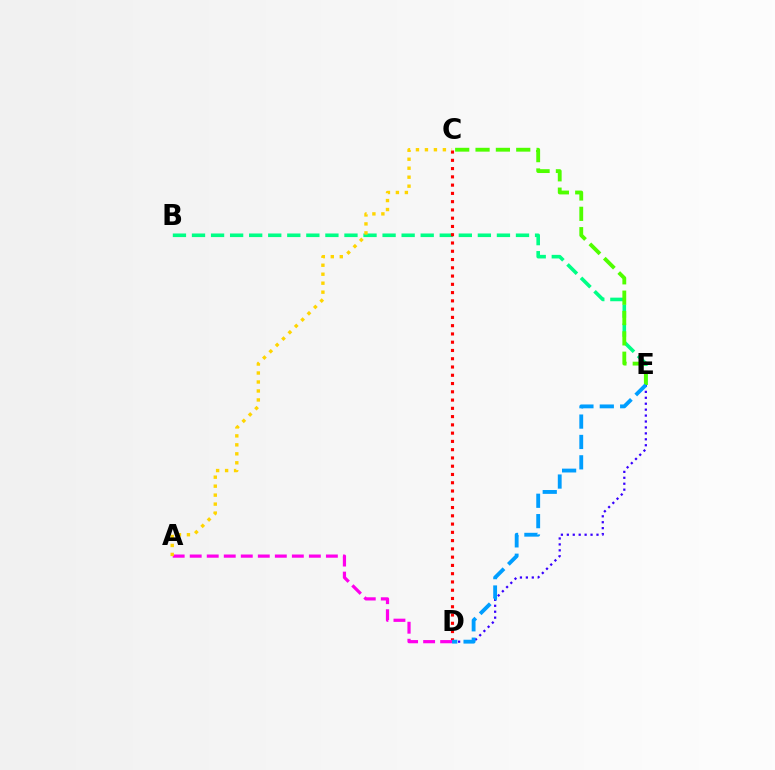{('D', 'E'): [{'color': '#3700ff', 'line_style': 'dotted', 'thickness': 1.61}, {'color': '#009eff', 'line_style': 'dashed', 'thickness': 2.77}], ('B', 'E'): [{'color': '#00ff86', 'line_style': 'dashed', 'thickness': 2.59}], ('C', 'D'): [{'color': '#ff0000', 'line_style': 'dotted', 'thickness': 2.25}], ('C', 'E'): [{'color': '#4fff00', 'line_style': 'dashed', 'thickness': 2.76}], ('A', 'D'): [{'color': '#ff00ed', 'line_style': 'dashed', 'thickness': 2.31}], ('A', 'C'): [{'color': '#ffd500', 'line_style': 'dotted', 'thickness': 2.44}]}